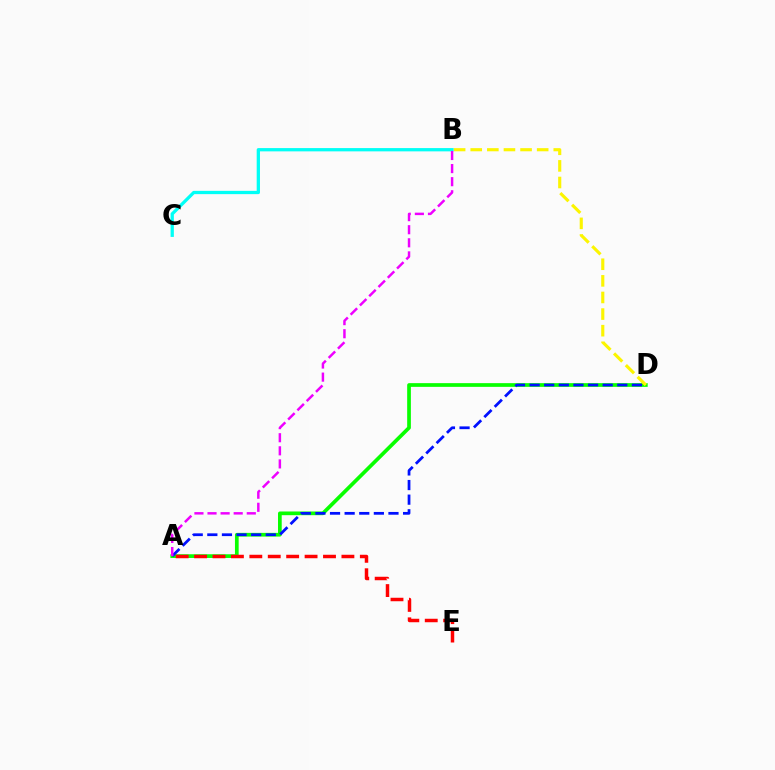{('A', 'D'): [{'color': '#08ff00', 'line_style': 'solid', 'thickness': 2.67}, {'color': '#0010ff', 'line_style': 'dashed', 'thickness': 1.99}], ('A', 'E'): [{'color': '#ff0000', 'line_style': 'dashed', 'thickness': 2.5}], ('B', 'C'): [{'color': '#00fff6', 'line_style': 'solid', 'thickness': 2.36}], ('B', 'D'): [{'color': '#fcf500', 'line_style': 'dashed', 'thickness': 2.26}], ('A', 'B'): [{'color': '#ee00ff', 'line_style': 'dashed', 'thickness': 1.78}]}